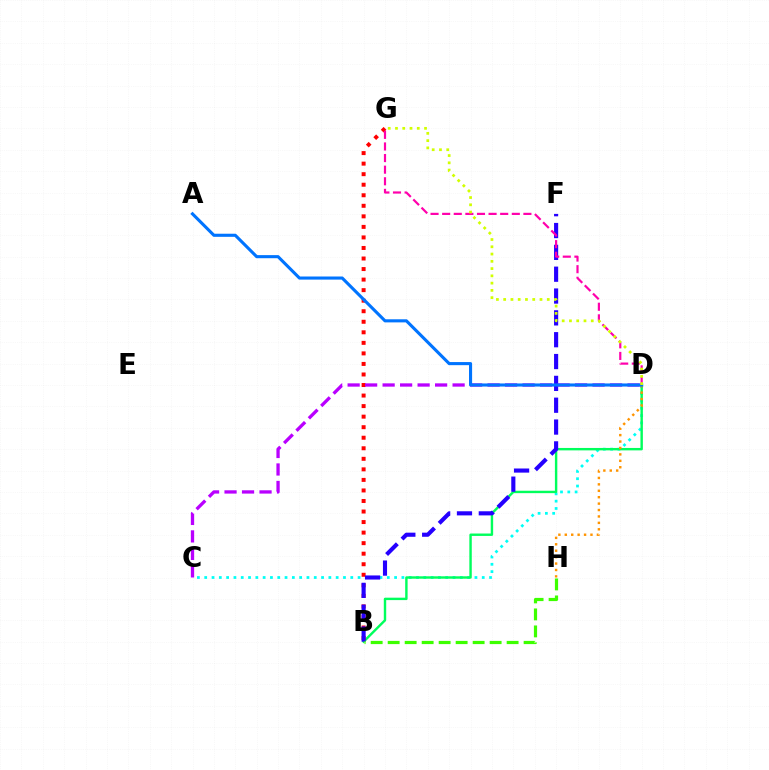{('C', 'D'): [{'color': '#00fff6', 'line_style': 'dotted', 'thickness': 1.98}, {'color': '#b900ff', 'line_style': 'dashed', 'thickness': 2.38}], ('B', 'D'): [{'color': '#00ff5c', 'line_style': 'solid', 'thickness': 1.74}], ('B', 'G'): [{'color': '#ff0000', 'line_style': 'dotted', 'thickness': 2.86}], ('B', 'F'): [{'color': '#2500ff', 'line_style': 'dashed', 'thickness': 2.97}], ('D', 'H'): [{'color': '#ff9400', 'line_style': 'dotted', 'thickness': 1.74}], ('A', 'D'): [{'color': '#0074ff', 'line_style': 'solid', 'thickness': 2.23}], ('B', 'H'): [{'color': '#3dff00', 'line_style': 'dashed', 'thickness': 2.31}], ('D', 'G'): [{'color': '#ff00ac', 'line_style': 'dashed', 'thickness': 1.58}, {'color': '#d1ff00', 'line_style': 'dotted', 'thickness': 1.97}]}